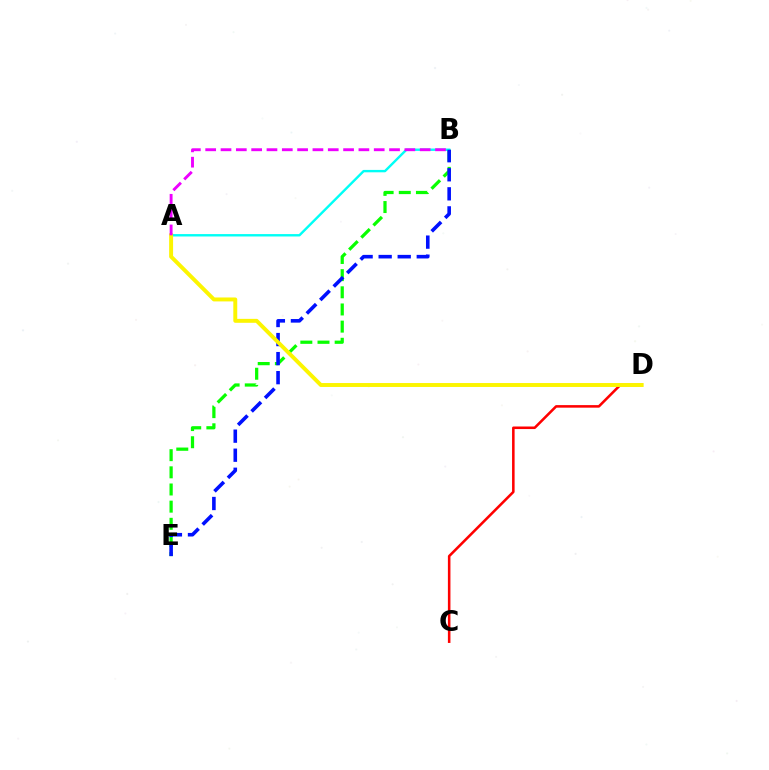{('B', 'E'): [{'color': '#08ff00', 'line_style': 'dashed', 'thickness': 2.33}, {'color': '#0010ff', 'line_style': 'dashed', 'thickness': 2.59}], ('A', 'B'): [{'color': '#00fff6', 'line_style': 'solid', 'thickness': 1.72}, {'color': '#ee00ff', 'line_style': 'dashed', 'thickness': 2.08}], ('C', 'D'): [{'color': '#ff0000', 'line_style': 'solid', 'thickness': 1.84}], ('A', 'D'): [{'color': '#fcf500', 'line_style': 'solid', 'thickness': 2.83}]}